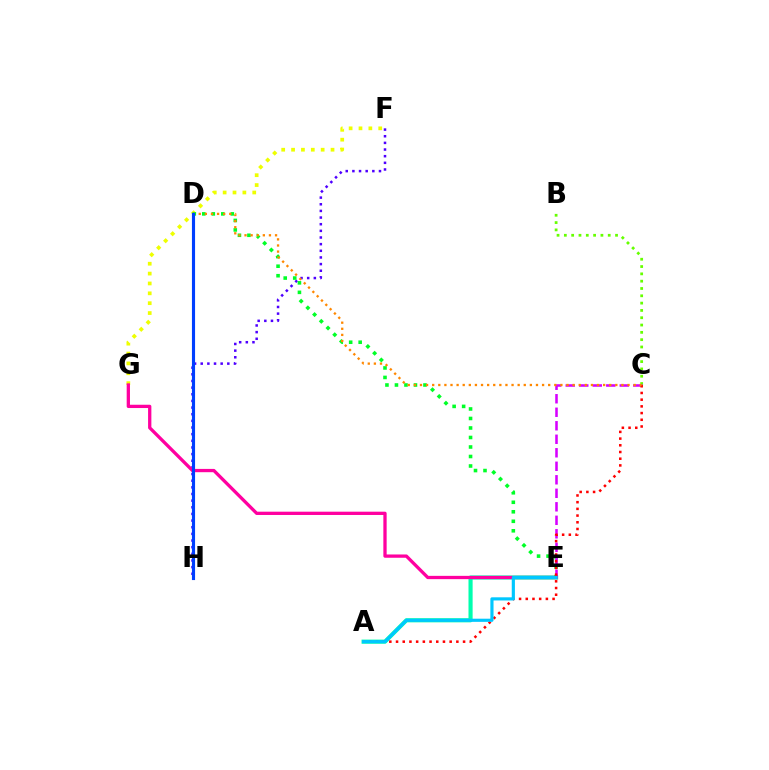{('A', 'E'): [{'color': '#00ffaf', 'line_style': 'solid', 'thickness': 2.97}, {'color': '#00c7ff', 'line_style': 'solid', 'thickness': 2.27}], ('F', 'G'): [{'color': '#eeff00', 'line_style': 'dotted', 'thickness': 2.68}], ('F', 'H'): [{'color': '#4f00ff', 'line_style': 'dotted', 'thickness': 1.81}], ('D', 'E'): [{'color': '#00ff27', 'line_style': 'dotted', 'thickness': 2.58}], ('B', 'C'): [{'color': '#66ff00', 'line_style': 'dotted', 'thickness': 1.99}], ('C', 'E'): [{'color': '#d600ff', 'line_style': 'dashed', 'thickness': 1.83}], ('E', 'G'): [{'color': '#ff00a0', 'line_style': 'solid', 'thickness': 2.37}], ('A', 'C'): [{'color': '#ff0000', 'line_style': 'dotted', 'thickness': 1.82}], ('C', 'D'): [{'color': '#ff8800', 'line_style': 'dotted', 'thickness': 1.66}], ('D', 'H'): [{'color': '#003fff', 'line_style': 'solid', 'thickness': 2.25}]}